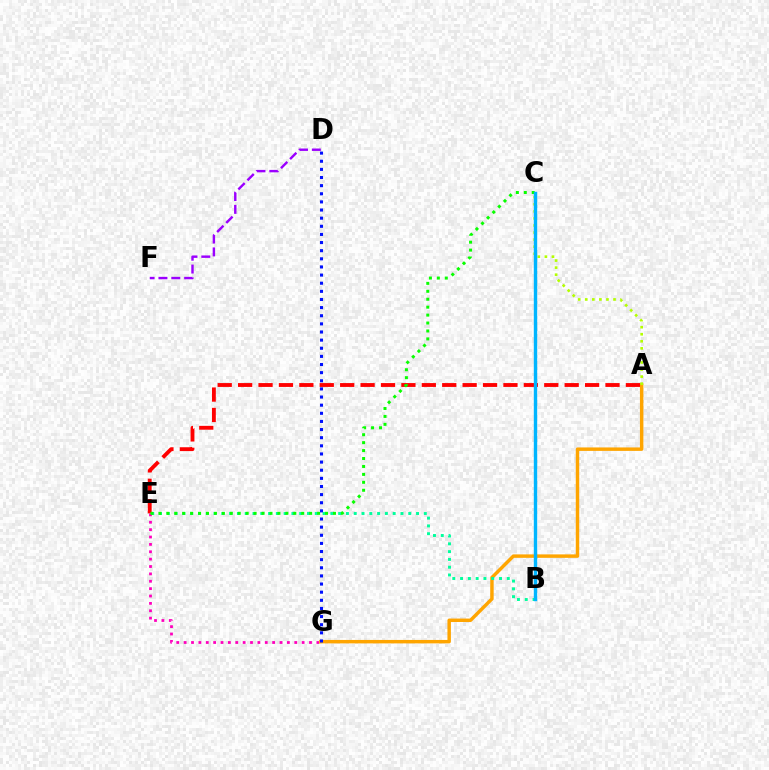{('E', 'G'): [{'color': '#ff00bd', 'line_style': 'dotted', 'thickness': 2.0}], ('A', 'G'): [{'color': '#ffa500', 'line_style': 'solid', 'thickness': 2.48}], ('A', 'E'): [{'color': '#ff0000', 'line_style': 'dashed', 'thickness': 2.77}], ('D', 'F'): [{'color': '#9b00ff', 'line_style': 'dashed', 'thickness': 1.75}], ('B', 'E'): [{'color': '#00ff9d', 'line_style': 'dotted', 'thickness': 2.12}], ('C', 'E'): [{'color': '#08ff00', 'line_style': 'dotted', 'thickness': 2.16}], ('A', 'C'): [{'color': '#b3ff00', 'line_style': 'dotted', 'thickness': 1.92}], ('B', 'C'): [{'color': '#00b5ff', 'line_style': 'solid', 'thickness': 2.44}], ('D', 'G'): [{'color': '#0010ff', 'line_style': 'dotted', 'thickness': 2.21}]}